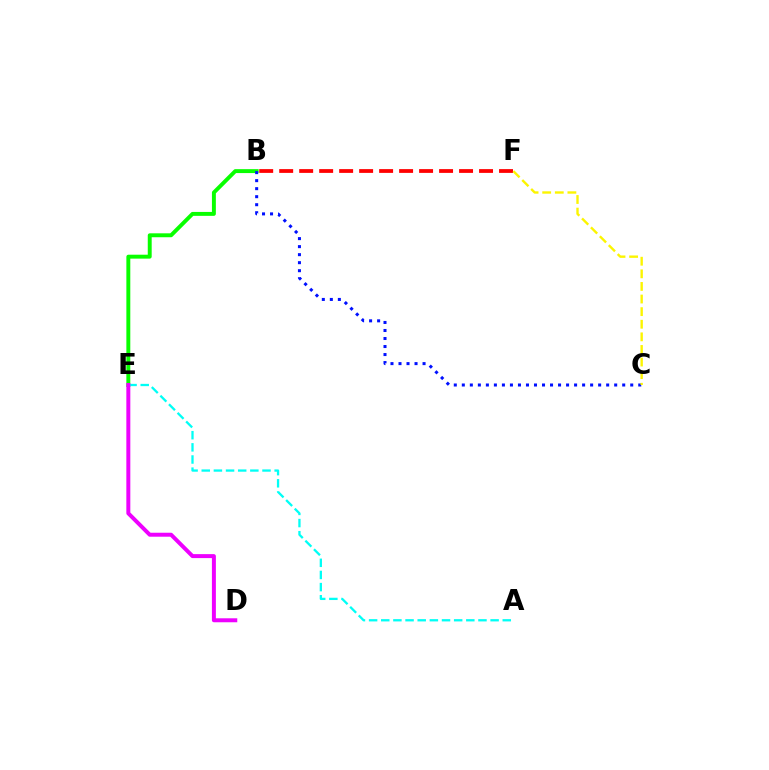{('B', 'E'): [{'color': '#08ff00', 'line_style': 'solid', 'thickness': 2.82}], ('B', 'C'): [{'color': '#0010ff', 'line_style': 'dotted', 'thickness': 2.18}], ('A', 'E'): [{'color': '#00fff6', 'line_style': 'dashed', 'thickness': 1.65}], ('B', 'F'): [{'color': '#ff0000', 'line_style': 'dashed', 'thickness': 2.71}], ('D', 'E'): [{'color': '#ee00ff', 'line_style': 'solid', 'thickness': 2.86}], ('C', 'F'): [{'color': '#fcf500', 'line_style': 'dashed', 'thickness': 1.71}]}